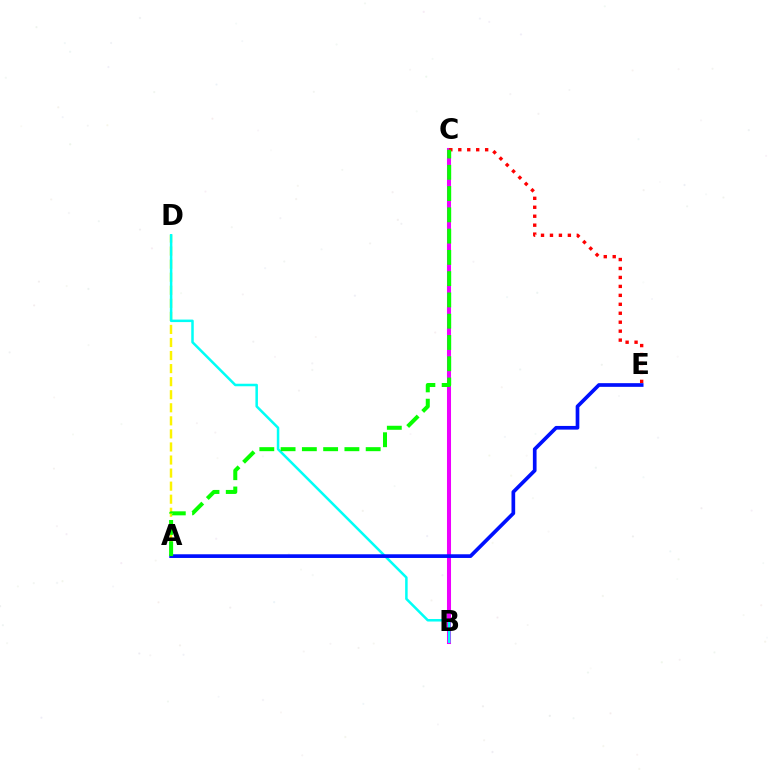{('B', 'C'): [{'color': '#ee00ff', 'line_style': 'solid', 'thickness': 2.91}], ('A', 'D'): [{'color': '#fcf500', 'line_style': 'dashed', 'thickness': 1.77}], ('B', 'D'): [{'color': '#00fff6', 'line_style': 'solid', 'thickness': 1.81}], ('C', 'E'): [{'color': '#ff0000', 'line_style': 'dotted', 'thickness': 2.43}], ('A', 'E'): [{'color': '#0010ff', 'line_style': 'solid', 'thickness': 2.65}], ('A', 'C'): [{'color': '#08ff00', 'line_style': 'dashed', 'thickness': 2.89}]}